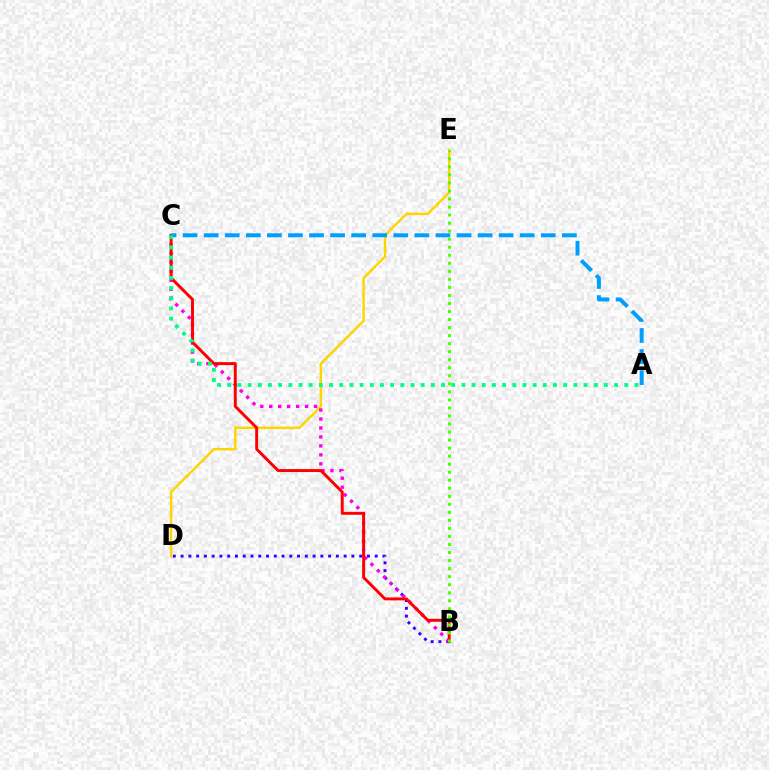{('B', 'D'): [{'color': '#3700ff', 'line_style': 'dotted', 'thickness': 2.11}], ('D', 'E'): [{'color': '#ffd500', 'line_style': 'solid', 'thickness': 1.76}], ('B', 'C'): [{'color': '#ff00ed', 'line_style': 'dotted', 'thickness': 2.43}, {'color': '#ff0000', 'line_style': 'solid', 'thickness': 2.12}], ('A', 'C'): [{'color': '#009eff', 'line_style': 'dashed', 'thickness': 2.86}, {'color': '#00ff86', 'line_style': 'dotted', 'thickness': 2.77}], ('B', 'E'): [{'color': '#4fff00', 'line_style': 'dotted', 'thickness': 2.18}]}